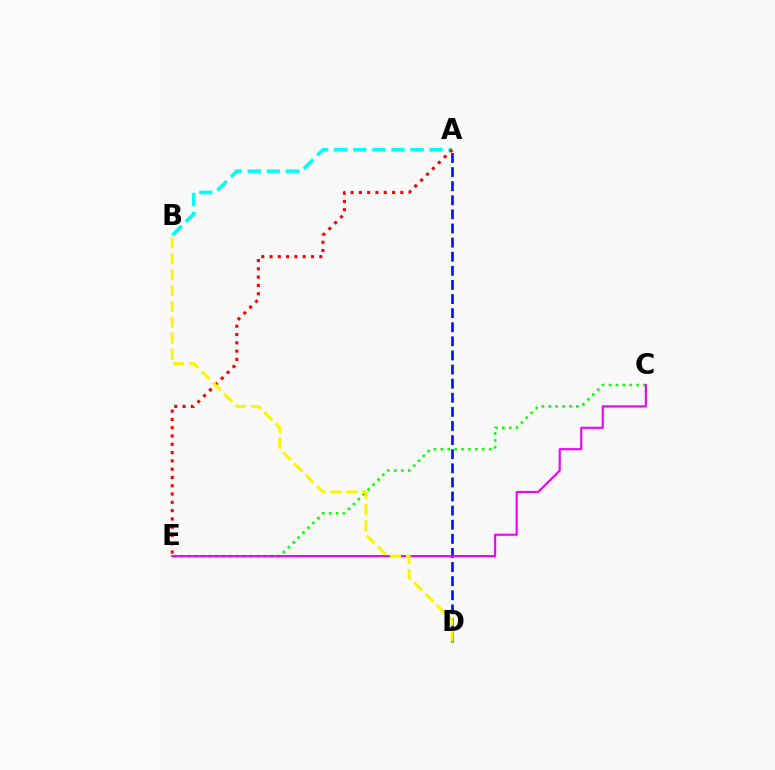{('C', 'E'): [{'color': '#08ff00', 'line_style': 'dotted', 'thickness': 1.88}, {'color': '#ee00ff', 'line_style': 'solid', 'thickness': 1.53}], ('A', 'D'): [{'color': '#0010ff', 'line_style': 'dashed', 'thickness': 1.92}], ('A', 'B'): [{'color': '#00fff6', 'line_style': 'dashed', 'thickness': 2.59}], ('A', 'E'): [{'color': '#ff0000', 'line_style': 'dotted', 'thickness': 2.25}], ('B', 'D'): [{'color': '#fcf500', 'line_style': 'dashed', 'thickness': 2.16}]}